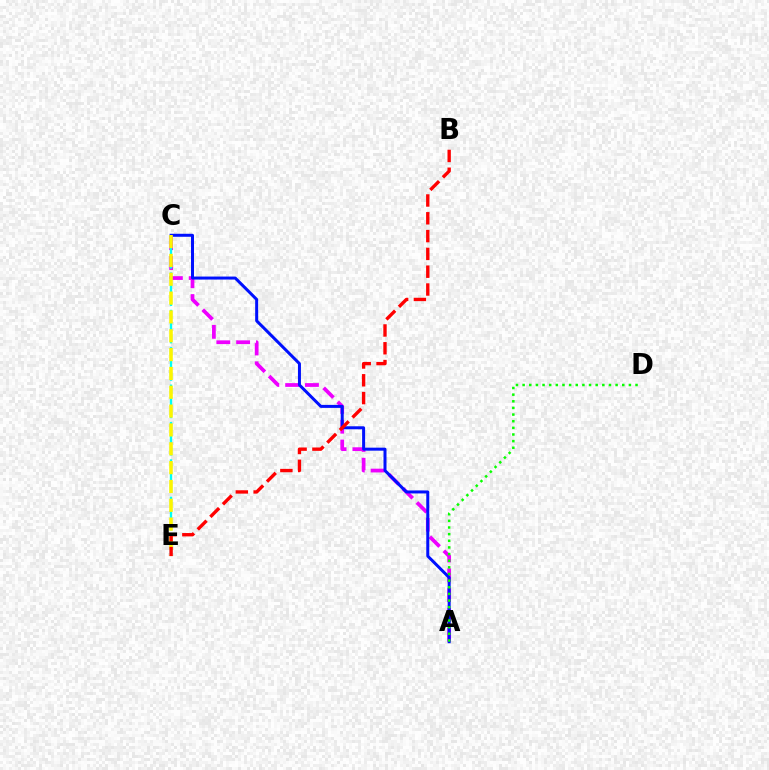{('A', 'C'): [{'color': '#ee00ff', 'line_style': 'dashed', 'thickness': 2.69}, {'color': '#0010ff', 'line_style': 'solid', 'thickness': 2.16}], ('A', 'D'): [{'color': '#08ff00', 'line_style': 'dotted', 'thickness': 1.8}], ('C', 'E'): [{'color': '#00fff6', 'line_style': 'dashed', 'thickness': 1.69}, {'color': '#fcf500', 'line_style': 'dashed', 'thickness': 2.56}], ('B', 'E'): [{'color': '#ff0000', 'line_style': 'dashed', 'thickness': 2.42}]}